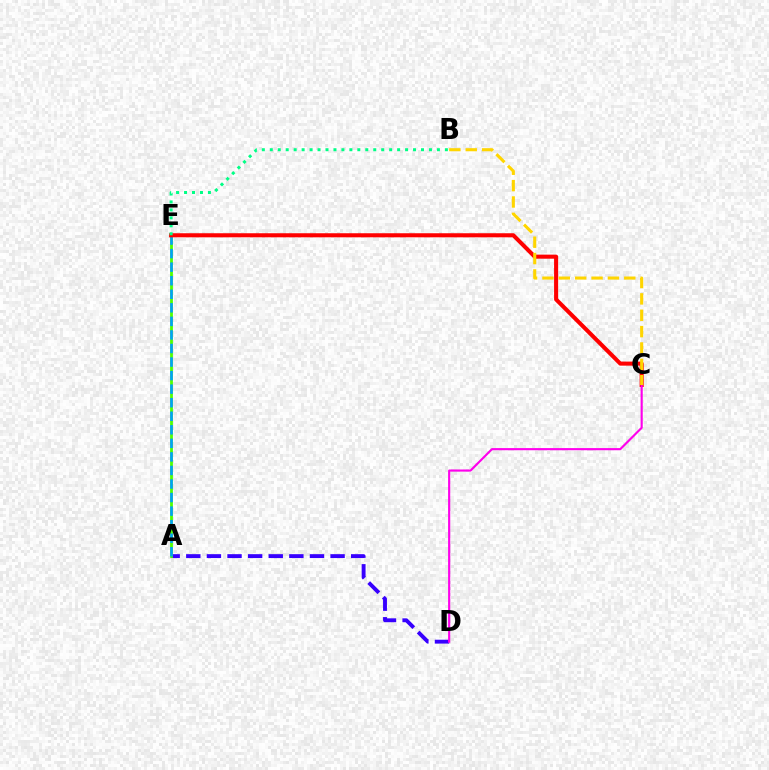{('A', 'D'): [{'color': '#3700ff', 'line_style': 'dashed', 'thickness': 2.8}], ('A', 'E'): [{'color': '#4fff00', 'line_style': 'solid', 'thickness': 2.01}, {'color': '#009eff', 'line_style': 'dashed', 'thickness': 1.84}], ('C', 'E'): [{'color': '#ff0000', 'line_style': 'solid', 'thickness': 2.93}], ('C', 'D'): [{'color': '#ff00ed', 'line_style': 'solid', 'thickness': 1.54}], ('B', 'E'): [{'color': '#00ff86', 'line_style': 'dotted', 'thickness': 2.16}], ('B', 'C'): [{'color': '#ffd500', 'line_style': 'dashed', 'thickness': 2.22}]}